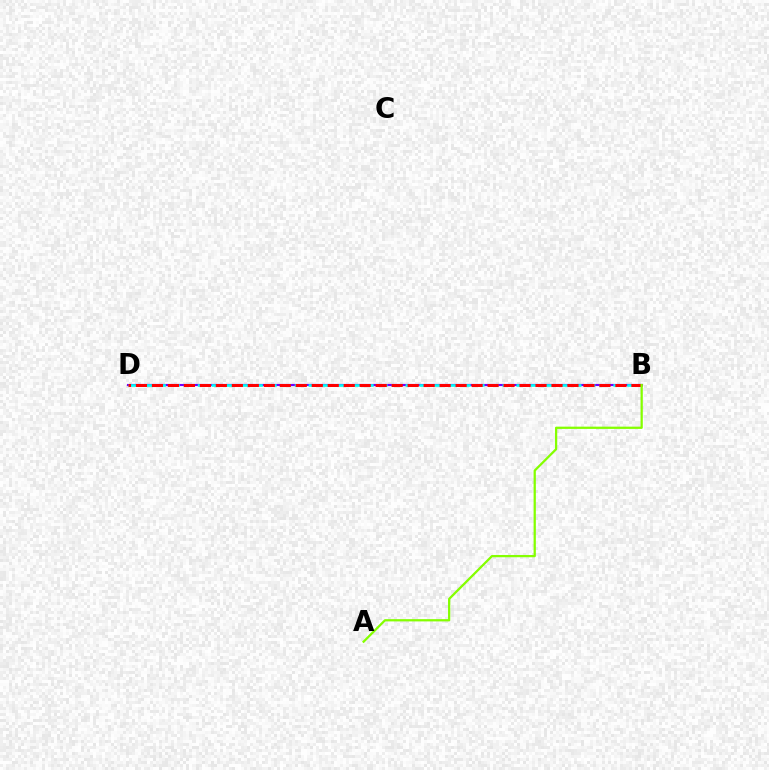{('B', 'D'): [{'color': '#7200ff', 'line_style': 'solid', 'thickness': 1.55}, {'color': '#00fff6', 'line_style': 'dashed', 'thickness': 1.88}, {'color': '#ff0000', 'line_style': 'dashed', 'thickness': 2.17}], ('A', 'B'): [{'color': '#84ff00', 'line_style': 'solid', 'thickness': 1.63}]}